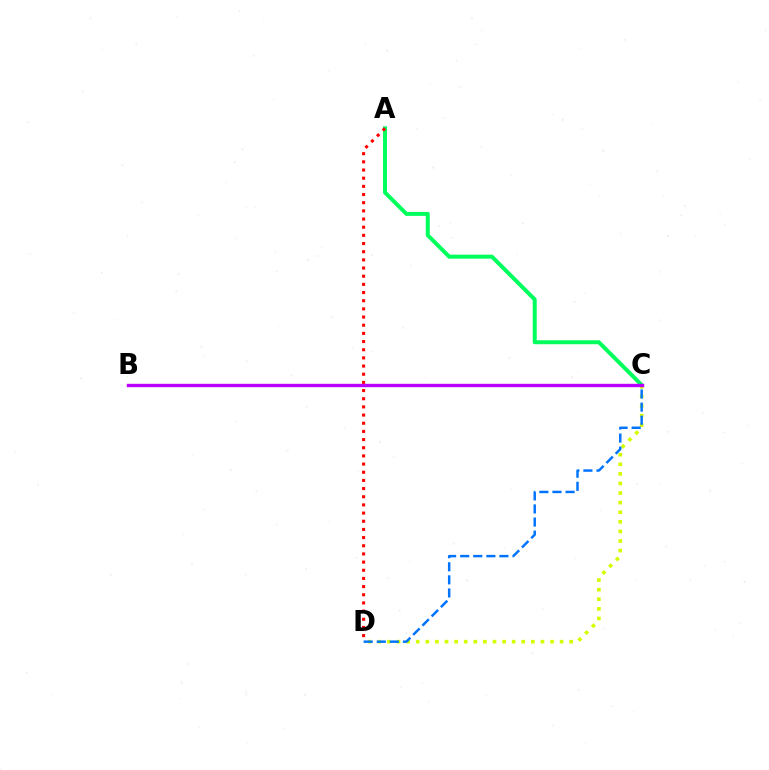{('A', 'C'): [{'color': '#00ff5c', 'line_style': 'solid', 'thickness': 2.87}], ('A', 'D'): [{'color': '#ff0000', 'line_style': 'dotted', 'thickness': 2.22}], ('C', 'D'): [{'color': '#d1ff00', 'line_style': 'dotted', 'thickness': 2.61}, {'color': '#0074ff', 'line_style': 'dashed', 'thickness': 1.78}], ('B', 'C'): [{'color': '#b900ff', 'line_style': 'solid', 'thickness': 2.43}]}